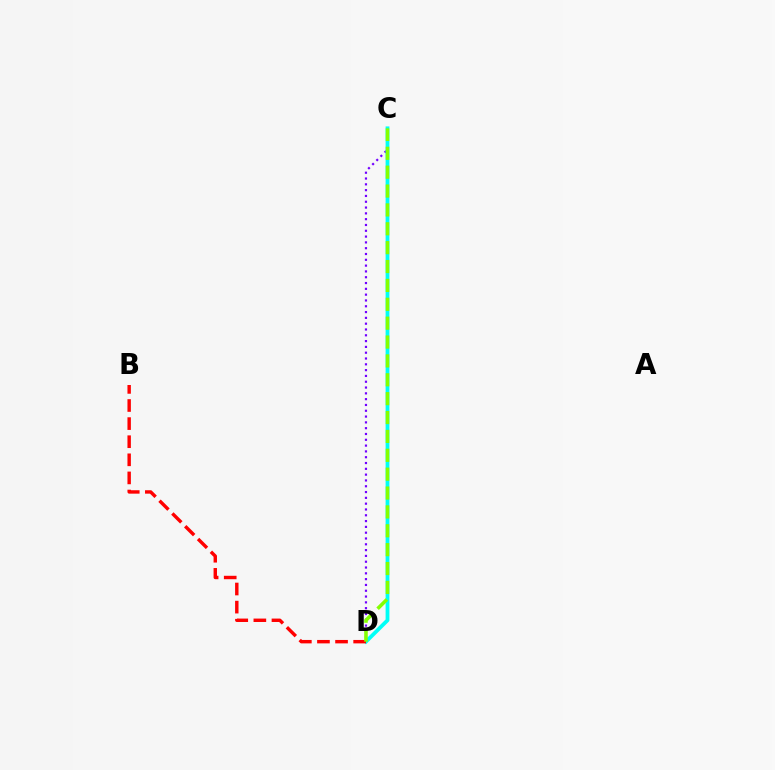{('C', 'D'): [{'color': '#7200ff', 'line_style': 'dotted', 'thickness': 1.58}, {'color': '#00fff6', 'line_style': 'solid', 'thickness': 2.73}, {'color': '#84ff00', 'line_style': 'dashed', 'thickness': 2.56}], ('B', 'D'): [{'color': '#ff0000', 'line_style': 'dashed', 'thickness': 2.46}]}